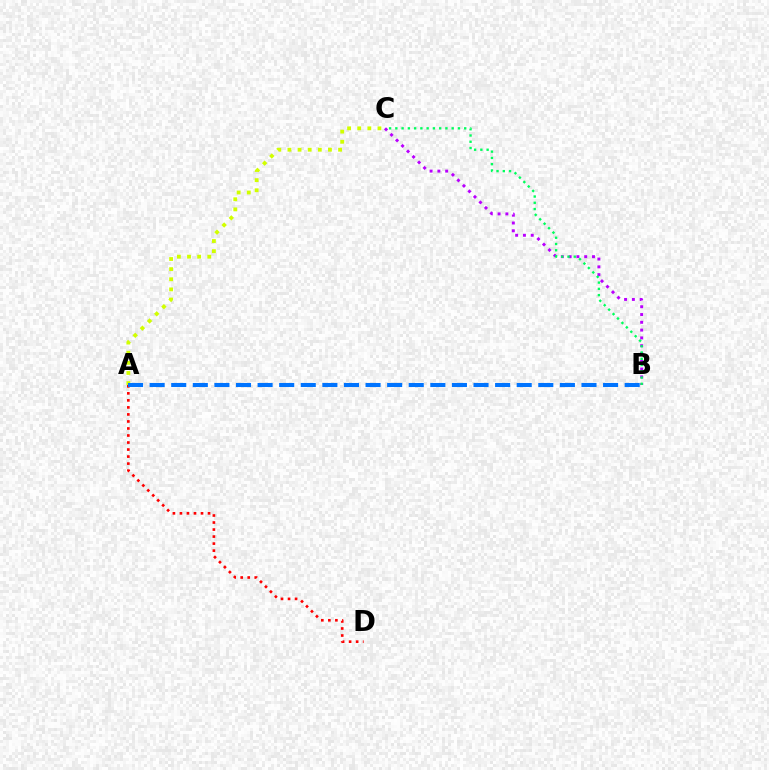{('B', 'C'): [{'color': '#b900ff', 'line_style': 'dotted', 'thickness': 2.12}, {'color': '#00ff5c', 'line_style': 'dotted', 'thickness': 1.7}], ('A', 'C'): [{'color': '#d1ff00', 'line_style': 'dotted', 'thickness': 2.75}], ('A', 'D'): [{'color': '#ff0000', 'line_style': 'dotted', 'thickness': 1.91}], ('A', 'B'): [{'color': '#0074ff', 'line_style': 'dashed', 'thickness': 2.93}]}